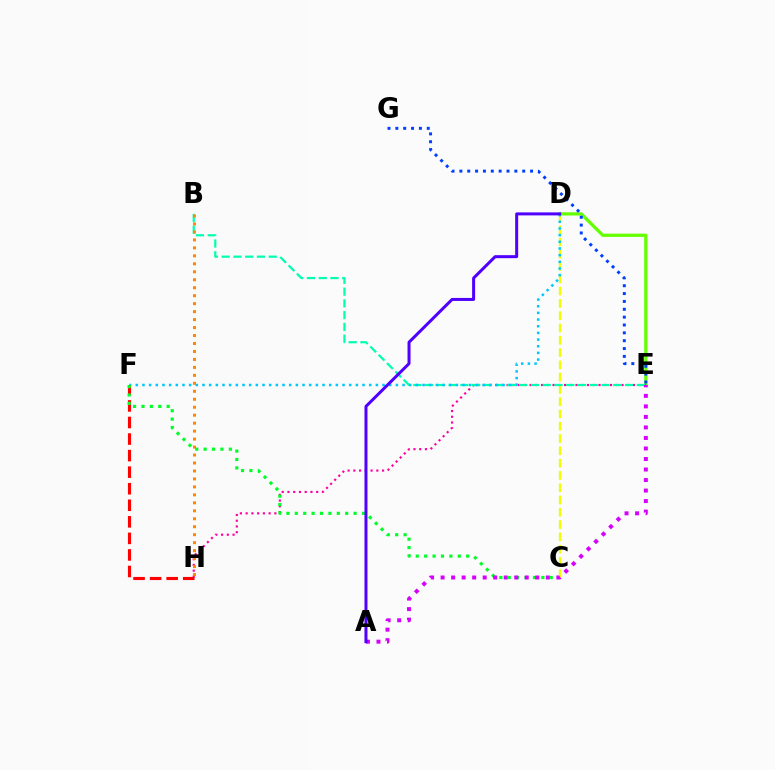{('D', 'E'): [{'color': '#66ff00', 'line_style': 'solid', 'thickness': 2.35}], ('C', 'D'): [{'color': '#eeff00', 'line_style': 'dashed', 'thickness': 1.67}], ('E', 'G'): [{'color': '#003fff', 'line_style': 'dotted', 'thickness': 2.13}], ('E', 'H'): [{'color': '#ff00a0', 'line_style': 'dotted', 'thickness': 1.56}], ('B', 'E'): [{'color': '#00ffaf', 'line_style': 'dashed', 'thickness': 1.6}], ('B', 'H'): [{'color': '#ff8800', 'line_style': 'dotted', 'thickness': 2.16}], ('D', 'F'): [{'color': '#00c7ff', 'line_style': 'dotted', 'thickness': 1.81}], ('F', 'H'): [{'color': '#ff0000', 'line_style': 'dashed', 'thickness': 2.25}], ('C', 'F'): [{'color': '#00ff27', 'line_style': 'dotted', 'thickness': 2.28}], ('A', 'E'): [{'color': '#d600ff', 'line_style': 'dotted', 'thickness': 2.86}], ('A', 'D'): [{'color': '#4f00ff', 'line_style': 'solid', 'thickness': 2.16}]}